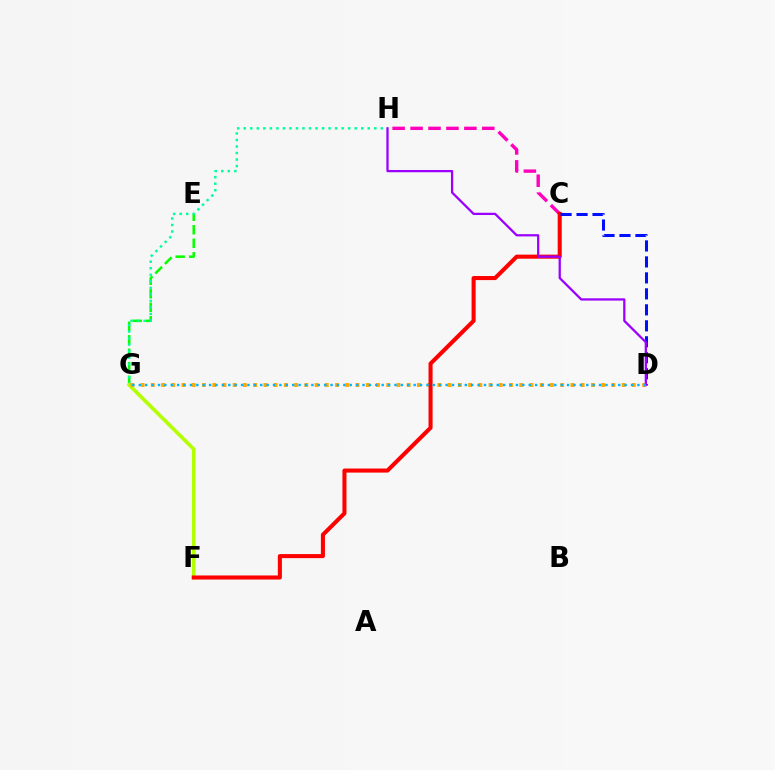{('E', 'G'): [{'color': '#08ff00', 'line_style': 'dashed', 'thickness': 1.83}], ('G', 'H'): [{'color': '#00ff9d', 'line_style': 'dotted', 'thickness': 1.77}], ('C', 'H'): [{'color': '#ff00bd', 'line_style': 'dashed', 'thickness': 2.44}], ('F', 'G'): [{'color': '#b3ff00', 'line_style': 'solid', 'thickness': 2.6}], ('D', 'G'): [{'color': '#ffa500', 'line_style': 'dotted', 'thickness': 2.78}, {'color': '#00b5ff', 'line_style': 'dotted', 'thickness': 1.74}], ('C', 'F'): [{'color': '#ff0000', 'line_style': 'solid', 'thickness': 2.93}], ('C', 'D'): [{'color': '#0010ff', 'line_style': 'dashed', 'thickness': 2.17}], ('D', 'H'): [{'color': '#9b00ff', 'line_style': 'solid', 'thickness': 1.63}]}